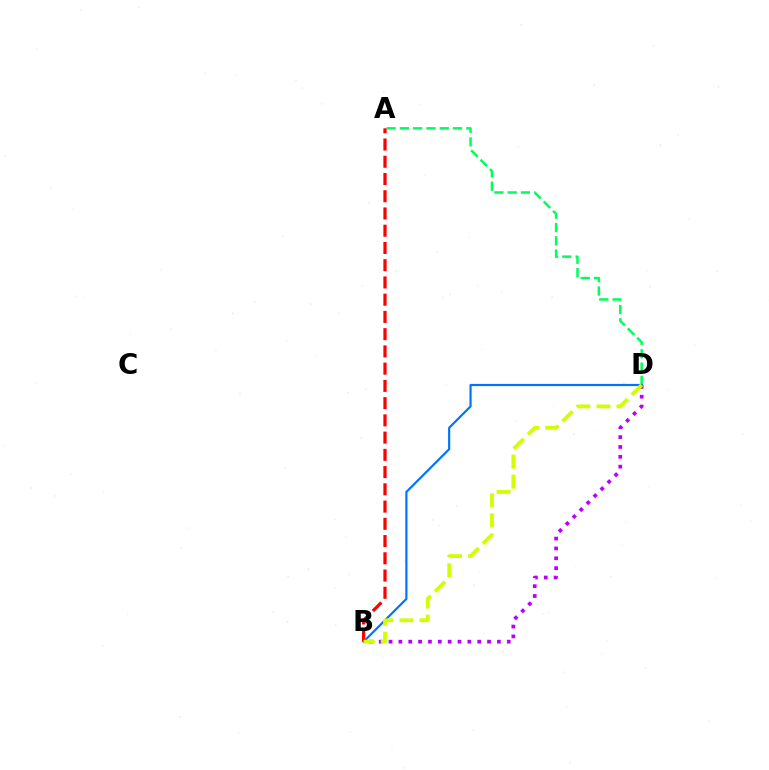{('A', 'D'): [{'color': '#00ff5c', 'line_style': 'dashed', 'thickness': 1.8}], ('A', 'B'): [{'color': '#ff0000', 'line_style': 'dashed', 'thickness': 2.34}], ('B', 'D'): [{'color': '#b900ff', 'line_style': 'dotted', 'thickness': 2.68}, {'color': '#0074ff', 'line_style': 'solid', 'thickness': 1.57}, {'color': '#d1ff00', 'line_style': 'dashed', 'thickness': 2.72}]}